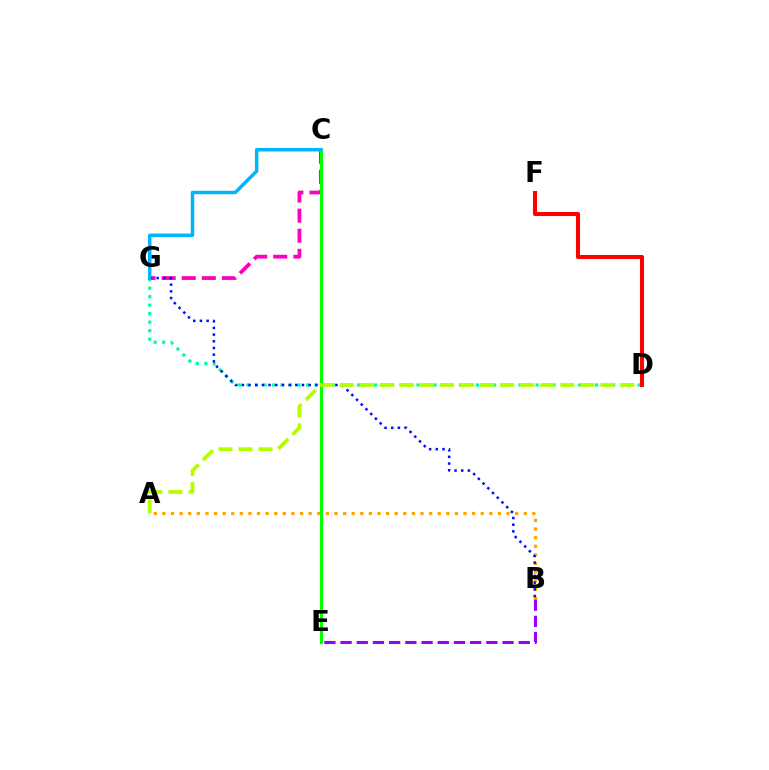{('A', 'B'): [{'color': '#ffa500', 'line_style': 'dotted', 'thickness': 2.34}], ('C', 'G'): [{'color': '#ff00bd', 'line_style': 'dashed', 'thickness': 2.73}, {'color': '#00b5ff', 'line_style': 'solid', 'thickness': 2.5}], ('D', 'G'): [{'color': '#00ff9d', 'line_style': 'dotted', 'thickness': 2.31}], ('B', 'E'): [{'color': '#9b00ff', 'line_style': 'dashed', 'thickness': 2.2}], ('C', 'E'): [{'color': '#08ff00', 'line_style': 'solid', 'thickness': 2.26}], ('B', 'G'): [{'color': '#0010ff', 'line_style': 'dotted', 'thickness': 1.82}], ('A', 'D'): [{'color': '#b3ff00', 'line_style': 'dashed', 'thickness': 2.72}], ('D', 'F'): [{'color': '#ff0000', 'line_style': 'solid', 'thickness': 2.93}]}